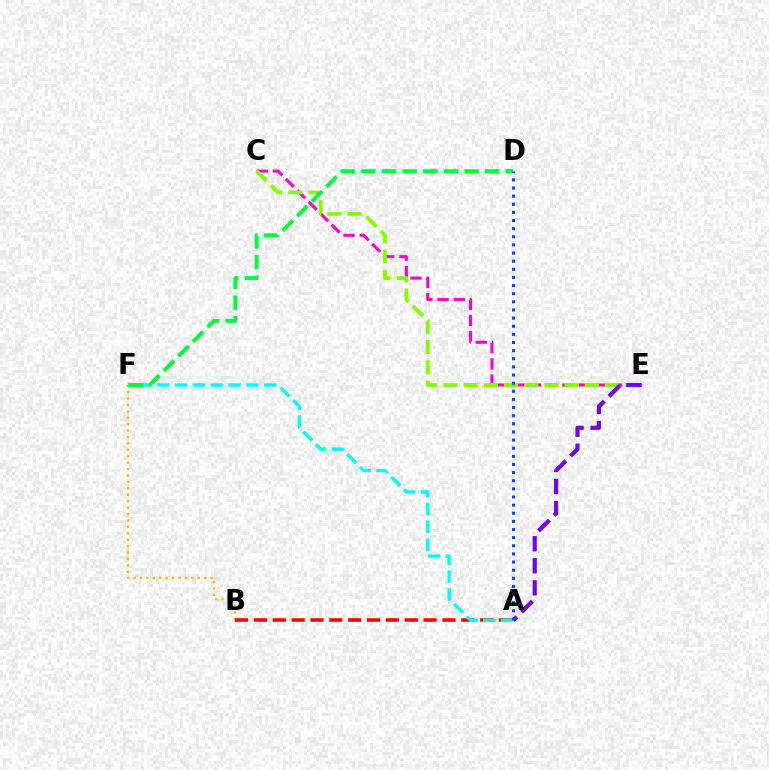{('C', 'E'): [{'color': '#ff00cf', 'line_style': 'dashed', 'thickness': 2.2}, {'color': '#84ff00', 'line_style': 'dashed', 'thickness': 2.74}], ('B', 'F'): [{'color': '#ffbd00', 'line_style': 'dotted', 'thickness': 1.74}], ('A', 'B'): [{'color': '#ff0000', 'line_style': 'dashed', 'thickness': 2.56}], ('A', 'F'): [{'color': '#00fff6', 'line_style': 'dashed', 'thickness': 2.42}], ('A', 'E'): [{'color': '#7200ff', 'line_style': 'dashed', 'thickness': 2.99}], ('D', 'F'): [{'color': '#00ff39', 'line_style': 'dashed', 'thickness': 2.8}], ('A', 'D'): [{'color': '#004bff', 'line_style': 'dotted', 'thickness': 2.21}]}